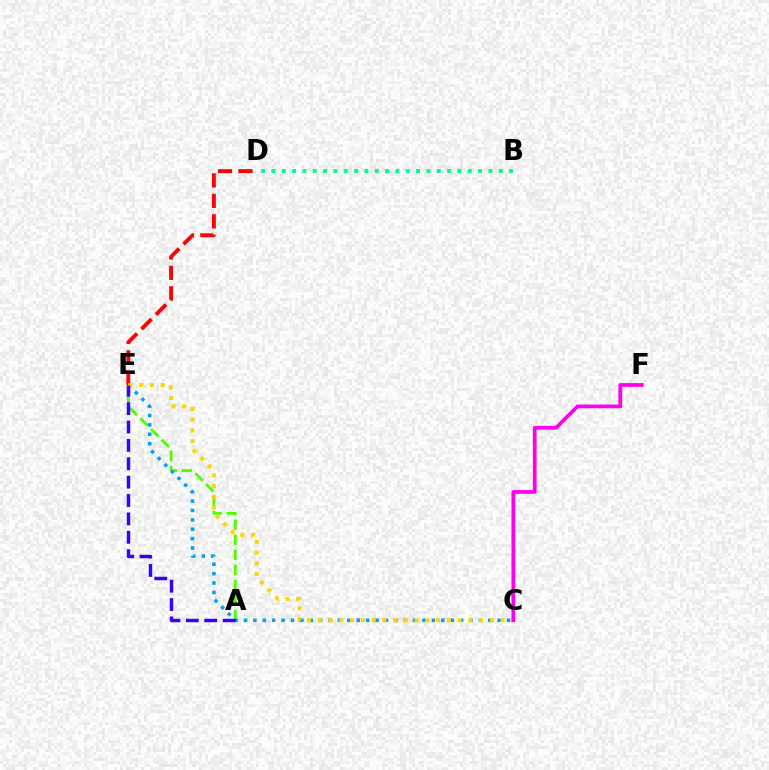{('A', 'E'): [{'color': '#4fff00', 'line_style': 'dashed', 'thickness': 2.04}, {'color': '#3700ff', 'line_style': 'dashed', 'thickness': 2.5}], ('B', 'D'): [{'color': '#00ff86', 'line_style': 'dotted', 'thickness': 2.81}], ('D', 'E'): [{'color': '#ff0000', 'line_style': 'dashed', 'thickness': 2.78}], ('C', 'E'): [{'color': '#009eff', 'line_style': 'dotted', 'thickness': 2.55}, {'color': '#ffd500', 'line_style': 'dotted', 'thickness': 2.92}], ('C', 'F'): [{'color': '#ff00ed', 'line_style': 'solid', 'thickness': 2.7}]}